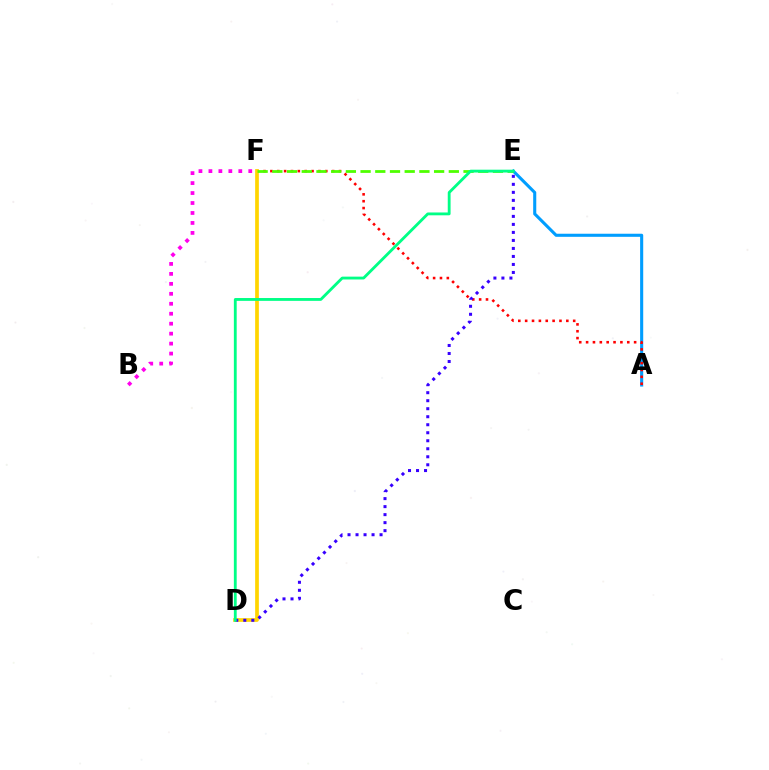{('A', 'E'): [{'color': '#009eff', 'line_style': 'solid', 'thickness': 2.22}], ('A', 'F'): [{'color': '#ff0000', 'line_style': 'dotted', 'thickness': 1.86}], ('D', 'F'): [{'color': '#ffd500', 'line_style': 'solid', 'thickness': 2.67}], ('E', 'F'): [{'color': '#4fff00', 'line_style': 'dashed', 'thickness': 2.0}], ('D', 'E'): [{'color': '#3700ff', 'line_style': 'dotted', 'thickness': 2.18}, {'color': '#00ff86', 'line_style': 'solid', 'thickness': 2.04}], ('B', 'F'): [{'color': '#ff00ed', 'line_style': 'dotted', 'thickness': 2.71}]}